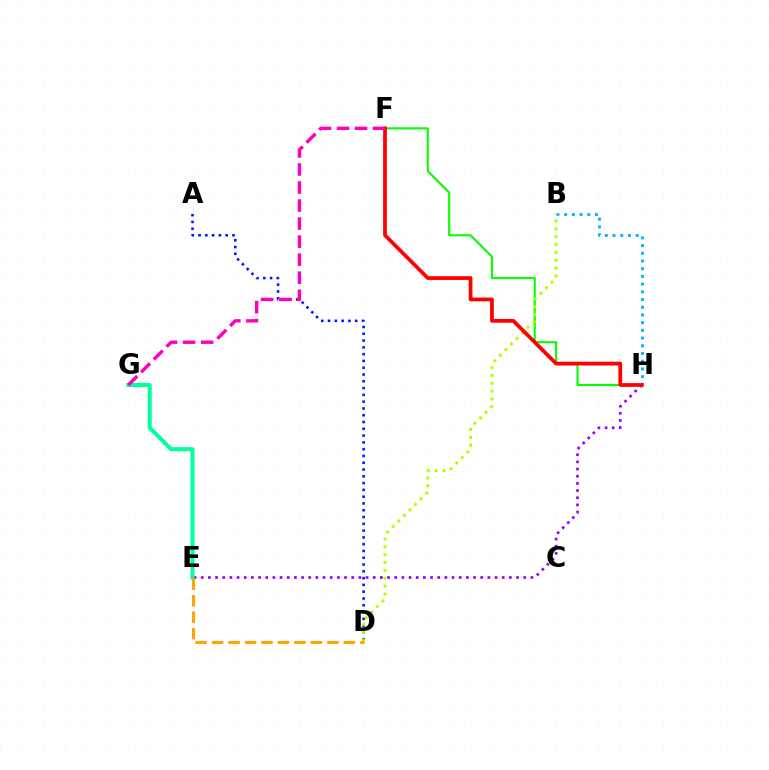{('B', 'H'): [{'color': '#00b5ff', 'line_style': 'dotted', 'thickness': 2.09}], ('F', 'H'): [{'color': '#08ff00', 'line_style': 'solid', 'thickness': 1.54}, {'color': '#ff0000', 'line_style': 'solid', 'thickness': 2.7}], ('A', 'D'): [{'color': '#0010ff', 'line_style': 'dotted', 'thickness': 1.84}], ('E', 'H'): [{'color': '#9b00ff', 'line_style': 'dotted', 'thickness': 1.95}], ('E', 'G'): [{'color': '#00ff9d', 'line_style': 'solid', 'thickness': 2.88}], ('B', 'D'): [{'color': '#b3ff00', 'line_style': 'dotted', 'thickness': 2.14}], ('D', 'E'): [{'color': '#ffa500', 'line_style': 'dashed', 'thickness': 2.24}], ('F', 'G'): [{'color': '#ff00bd', 'line_style': 'dashed', 'thickness': 2.45}]}